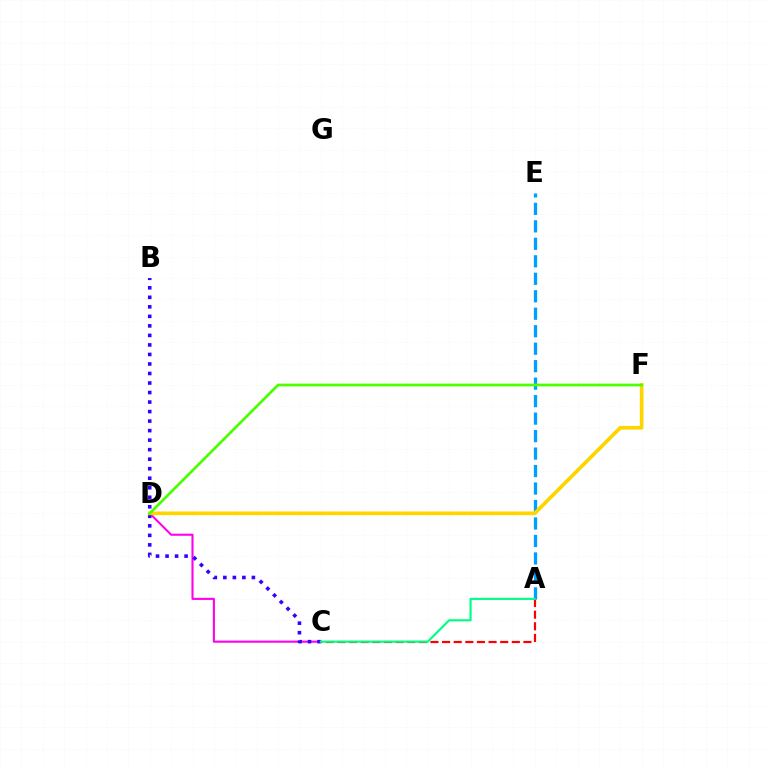{('C', 'D'): [{'color': '#ff00ed', 'line_style': 'solid', 'thickness': 1.51}], ('B', 'C'): [{'color': '#3700ff', 'line_style': 'dotted', 'thickness': 2.59}], ('A', 'E'): [{'color': '#009eff', 'line_style': 'dashed', 'thickness': 2.37}], ('A', 'C'): [{'color': '#ff0000', 'line_style': 'dashed', 'thickness': 1.58}, {'color': '#00ff86', 'line_style': 'solid', 'thickness': 1.55}], ('D', 'F'): [{'color': '#ffd500', 'line_style': 'solid', 'thickness': 2.66}, {'color': '#4fff00', 'line_style': 'solid', 'thickness': 1.98}]}